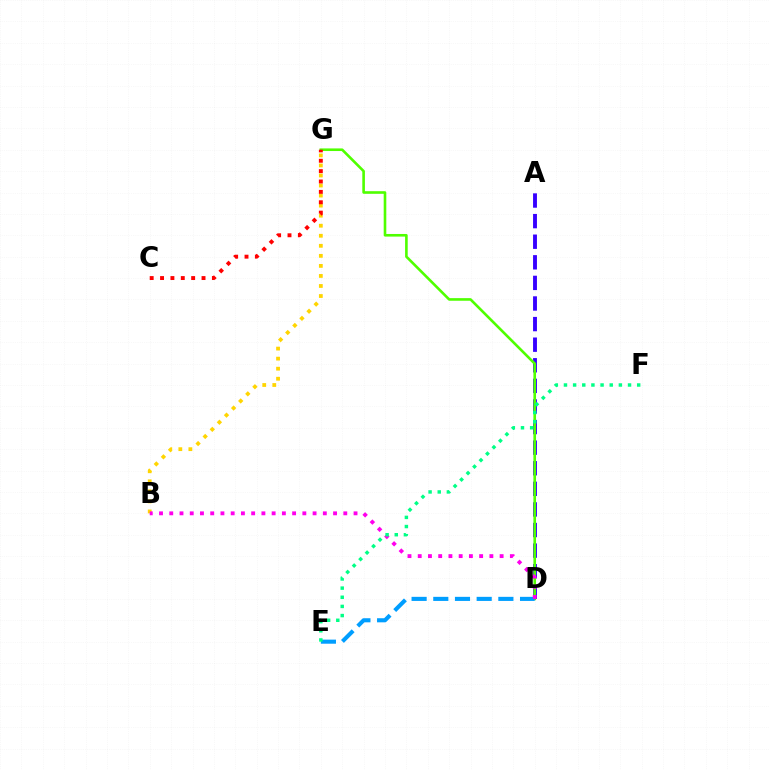{('B', 'G'): [{'color': '#ffd500', 'line_style': 'dotted', 'thickness': 2.73}], ('A', 'D'): [{'color': '#3700ff', 'line_style': 'dashed', 'thickness': 2.8}], ('D', 'G'): [{'color': '#4fff00', 'line_style': 'solid', 'thickness': 1.88}], ('C', 'G'): [{'color': '#ff0000', 'line_style': 'dotted', 'thickness': 2.82}], ('D', 'E'): [{'color': '#009eff', 'line_style': 'dashed', 'thickness': 2.95}], ('B', 'D'): [{'color': '#ff00ed', 'line_style': 'dotted', 'thickness': 2.78}], ('E', 'F'): [{'color': '#00ff86', 'line_style': 'dotted', 'thickness': 2.49}]}